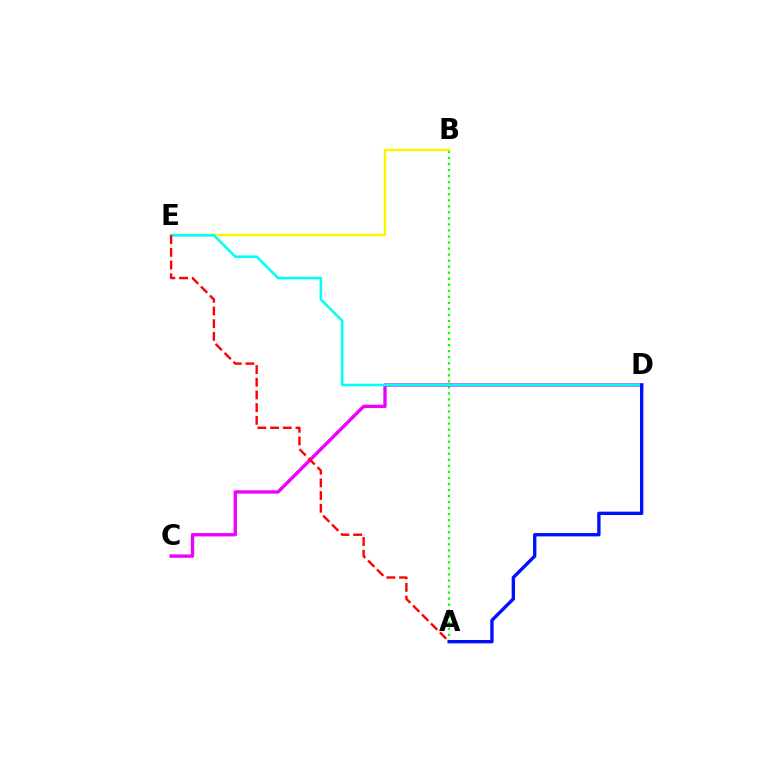{('A', 'B'): [{'color': '#08ff00', 'line_style': 'dotted', 'thickness': 1.64}], ('B', 'E'): [{'color': '#fcf500', 'line_style': 'solid', 'thickness': 1.75}], ('C', 'D'): [{'color': '#ee00ff', 'line_style': 'solid', 'thickness': 2.41}], ('D', 'E'): [{'color': '#00fff6', 'line_style': 'solid', 'thickness': 1.85}], ('A', 'D'): [{'color': '#0010ff', 'line_style': 'solid', 'thickness': 2.42}], ('A', 'E'): [{'color': '#ff0000', 'line_style': 'dashed', 'thickness': 1.72}]}